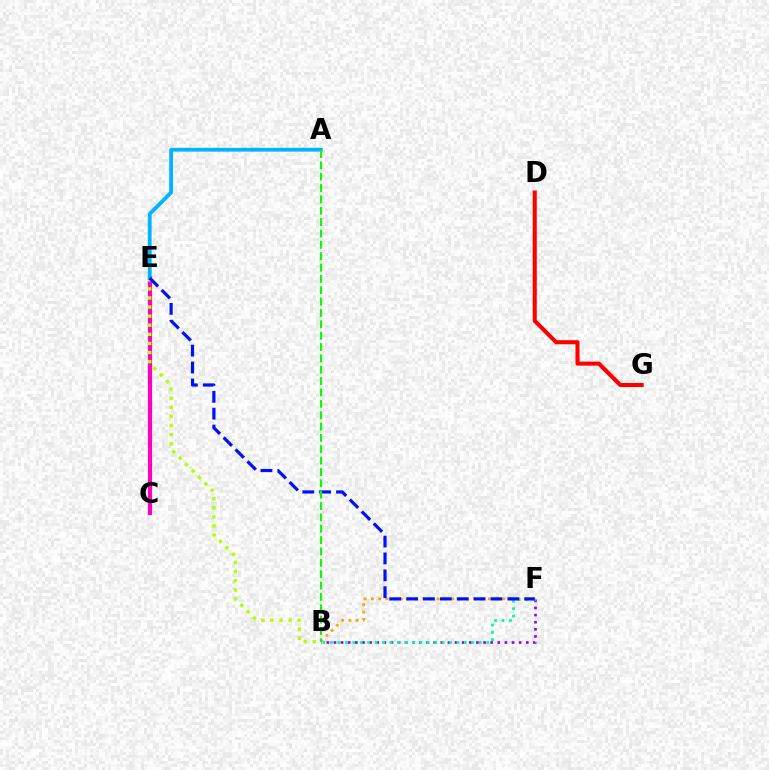{('C', 'E'): [{'color': '#ff00bd', 'line_style': 'solid', 'thickness': 2.99}], ('D', 'G'): [{'color': '#ff0000', 'line_style': 'solid', 'thickness': 2.93}], ('B', 'E'): [{'color': '#b3ff00', 'line_style': 'dotted', 'thickness': 2.47}], ('B', 'F'): [{'color': '#9b00ff', 'line_style': 'dotted', 'thickness': 1.94}, {'color': '#00ff9d', 'line_style': 'dotted', 'thickness': 2.02}, {'color': '#ffa500', 'line_style': 'dotted', 'thickness': 1.99}], ('A', 'E'): [{'color': '#00b5ff', 'line_style': 'solid', 'thickness': 2.73}], ('E', 'F'): [{'color': '#0010ff', 'line_style': 'dashed', 'thickness': 2.29}], ('A', 'B'): [{'color': '#08ff00', 'line_style': 'dashed', 'thickness': 1.54}]}